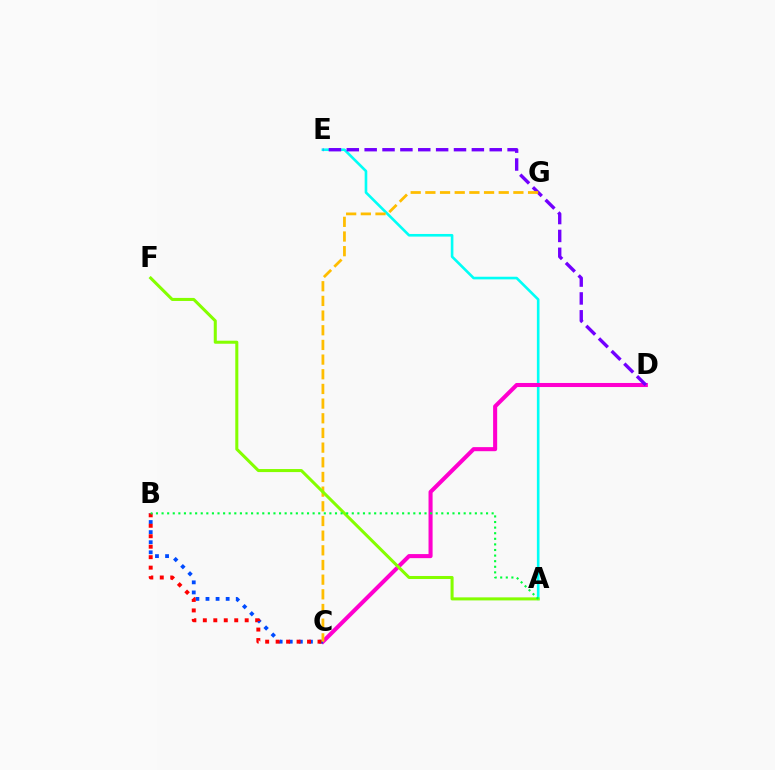{('A', 'E'): [{'color': '#00fff6', 'line_style': 'solid', 'thickness': 1.89}], ('C', 'D'): [{'color': '#ff00cf', 'line_style': 'solid', 'thickness': 2.93}], ('B', 'C'): [{'color': '#004bff', 'line_style': 'dotted', 'thickness': 2.74}, {'color': '#ff0000', 'line_style': 'dotted', 'thickness': 2.84}], ('D', 'E'): [{'color': '#7200ff', 'line_style': 'dashed', 'thickness': 2.43}], ('C', 'G'): [{'color': '#ffbd00', 'line_style': 'dashed', 'thickness': 1.99}], ('A', 'F'): [{'color': '#84ff00', 'line_style': 'solid', 'thickness': 2.19}], ('A', 'B'): [{'color': '#00ff39', 'line_style': 'dotted', 'thickness': 1.52}]}